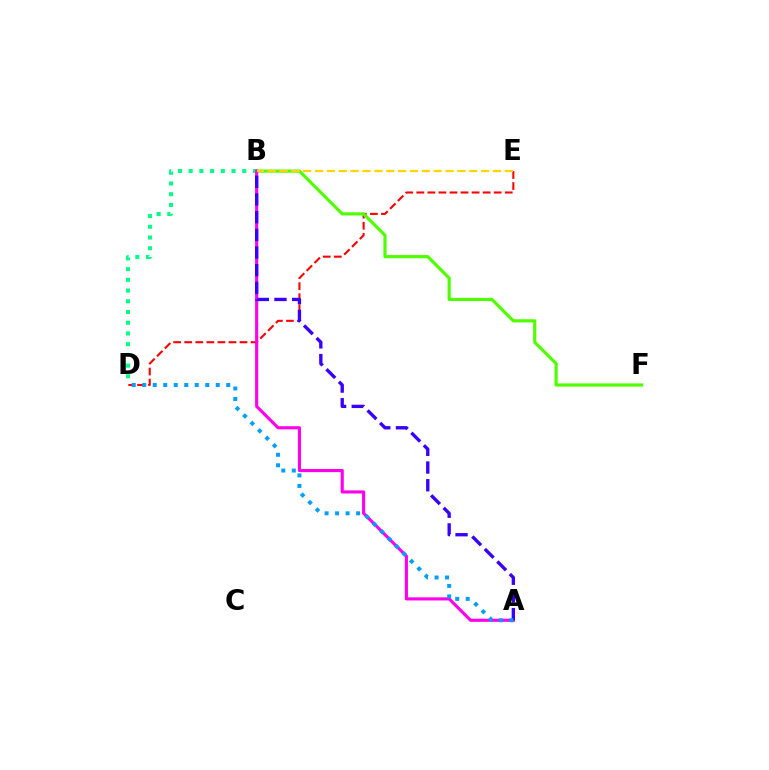{('B', 'D'): [{'color': '#00ff86', 'line_style': 'dotted', 'thickness': 2.91}], ('D', 'E'): [{'color': '#ff0000', 'line_style': 'dashed', 'thickness': 1.5}], ('B', 'F'): [{'color': '#4fff00', 'line_style': 'solid', 'thickness': 2.29}], ('A', 'B'): [{'color': '#ff00ed', 'line_style': 'solid', 'thickness': 2.24}, {'color': '#3700ff', 'line_style': 'dashed', 'thickness': 2.4}], ('B', 'E'): [{'color': '#ffd500', 'line_style': 'dashed', 'thickness': 1.61}], ('A', 'D'): [{'color': '#009eff', 'line_style': 'dotted', 'thickness': 2.85}]}